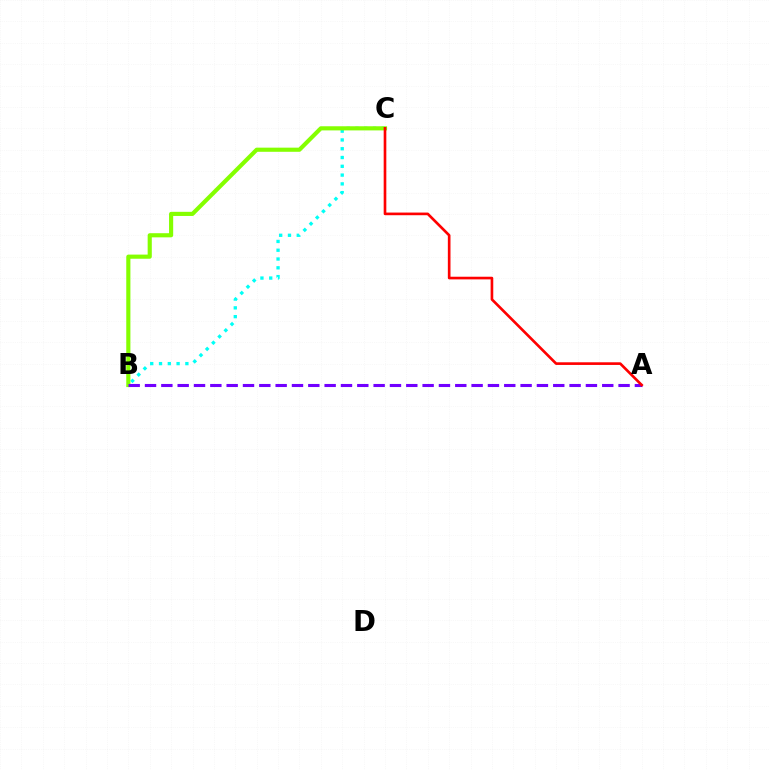{('B', 'C'): [{'color': '#00fff6', 'line_style': 'dotted', 'thickness': 2.39}, {'color': '#84ff00', 'line_style': 'solid', 'thickness': 2.98}], ('A', 'B'): [{'color': '#7200ff', 'line_style': 'dashed', 'thickness': 2.22}], ('A', 'C'): [{'color': '#ff0000', 'line_style': 'solid', 'thickness': 1.91}]}